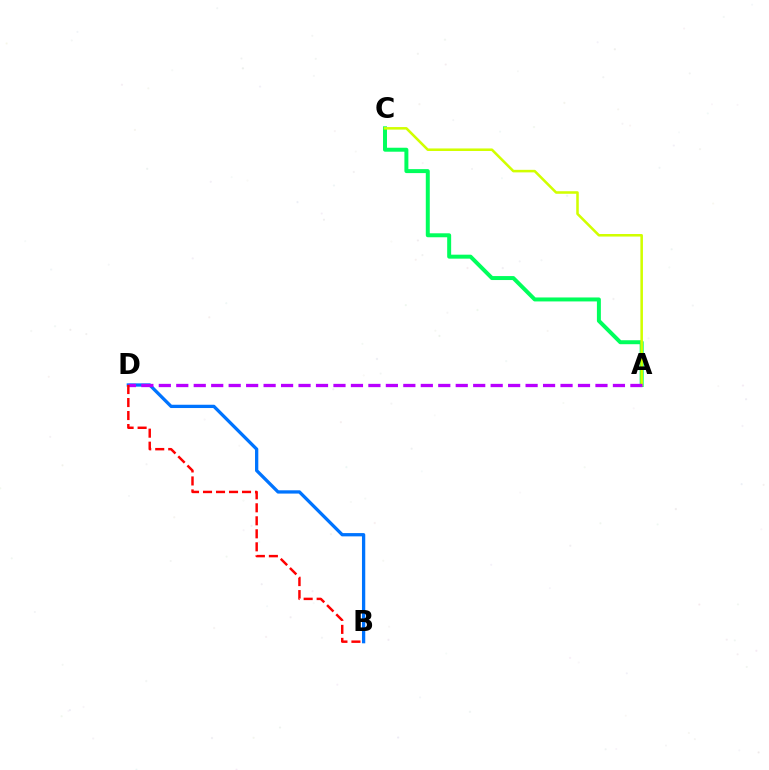{('A', 'C'): [{'color': '#00ff5c', 'line_style': 'solid', 'thickness': 2.86}, {'color': '#d1ff00', 'line_style': 'solid', 'thickness': 1.84}], ('B', 'D'): [{'color': '#0074ff', 'line_style': 'solid', 'thickness': 2.36}, {'color': '#ff0000', 'line_style': 'dashed', 'thickness': 1.77}], ('A', 'D'): [{'color': '#b900ff', 'line_style': 'dashed', 'thickness': 2.37}]}